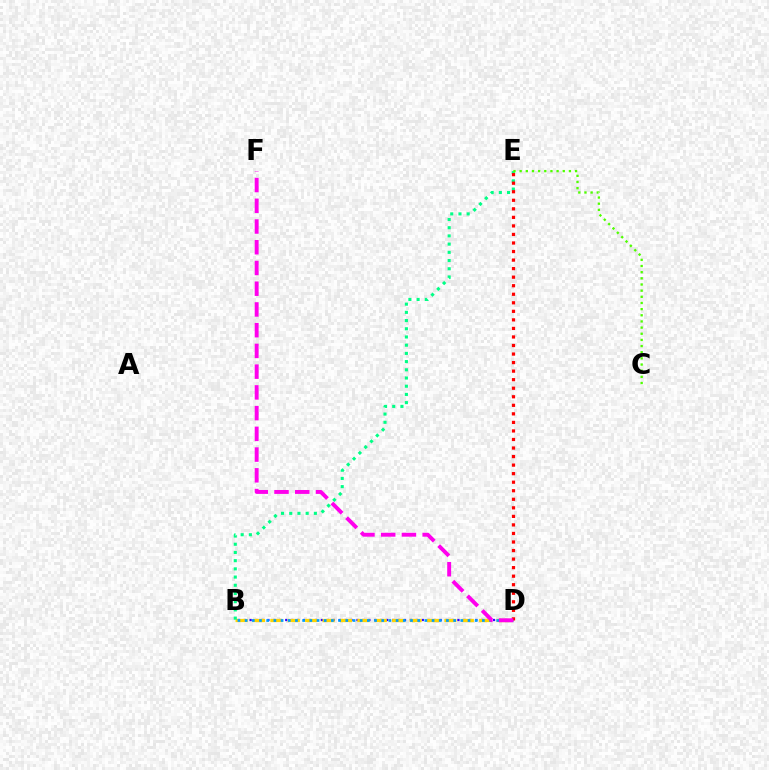{('B', 'D'): [{'color': '#3700ff', 'line_style': 'dotted', 'thickness': 1.61}, {'color': '#ffd500', 'line_style': 'dashed', 'thickness': 2.36}, {'color': '#009eff', 'line_style': 'dotted', 'thickness': 1.95}], ('B', 'E'): [{'color': '#00ff86', 'line_style': 'dotted', 'thickness': 2.23}], ('C', 'E'): [{'color': '#4fff00', 'line_style': 'dotted', 'thickness': 1.67}], ('D', 'E'): [{'color': '#ff0000', 'line_style': 'dotted', 'thickness': 2.32}], ('D', 'F'): [{'color': '#ff00ed', 'line_style': 'dashed', 'thickness': 2.82}]}